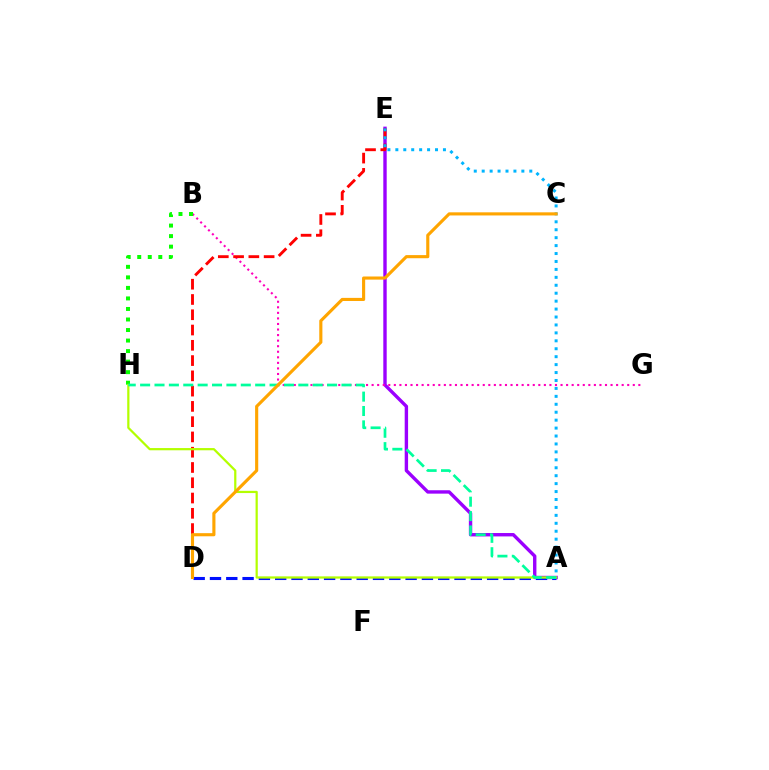{('A', 'E'): [{'color': '#9b00ff', 'line_style': 'solid', 'thickness': 2.44}, {'color': '#00b5ff', 'line_style': 'dotted', 'thickness': 2.16}], ('B', 'G'): [{'color': '#ff00bd', 'line_style': 'dotted', 'thickness': 1.51}], ('B', 'H'): [{'color': '#08ff00', 'line_style': 'dotted', 'thickness': 2.86}], ('A', 'D'): [{'color': '#0010ff', 'line_style': 'dashed', 'thickness': 2.21}], ('D', 'E'): [{'color': '#ff0000', 'line_style': 'dashed', 'thickness': 2.07}], ('A', 'H'): [{'color': '#b3ff00', 'line_style': 'solid', 'thickness': 1.6}, {'color': '#00ff9d', 'line_style': 'dashed', 'thickness': 1.95}], ('C', 'D'): [{'color': '#ffa500', 'line_style': 'solid', 'thickness': 2.25}]}